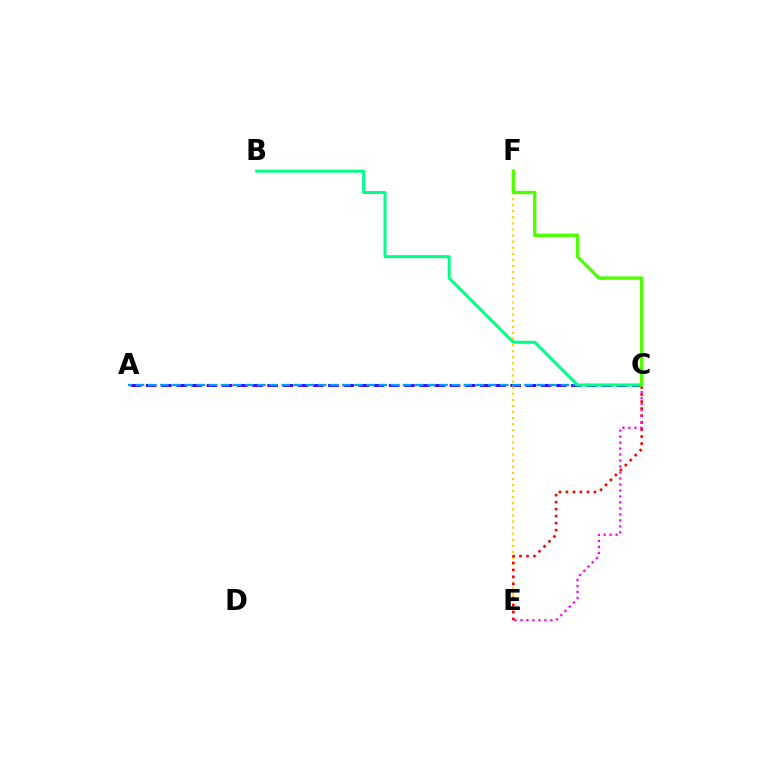{('A', 'C'): [{'color': '#3700ff', 'line_style': 'dashed', 'thickness': 2.06}, {'color': '#009eff', 'line_style': 'dashed', 'thickness': 1.65}], ('E', 'F'): [{'color': '#ffd500', 'line_style': 'dotted', 'thickness': 1.65}], ('C', 'E'): [{'color': '#ff0000', 'line_style': 'dotted', 'thickness': 1.9}, {'color': '#ff00ed', 'line_style': 'dotted', 'thickness': 1.63}], ('B', 'C'): [{'color': '#00ff86', 'line_style': 'solid', 'thickness': 2.17}], ('C', 'F'): [{'color': '#4fff00', 'line_style': 'solid', 'thickness': 2.42}]}